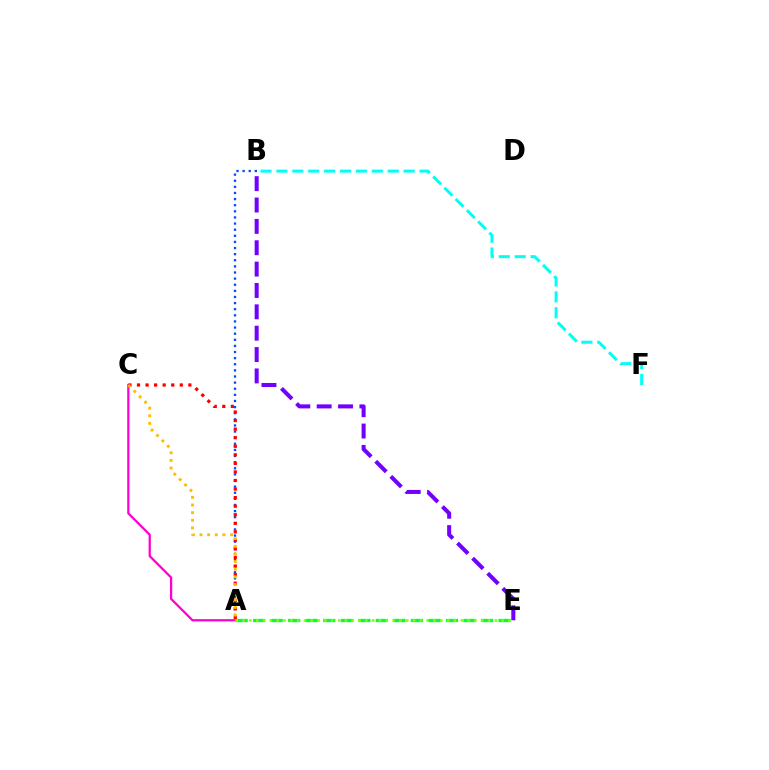{('B', 'F'): [{'color': '#00fff6', 'line_style': 'dashed', 'thickness': 2.16}], ('A', 'C'): [{'color': '#ff00cf', 'line_style': 'solid', 'thickness': 1.62}, {'color': '#ff0000', 'line_style': 'dotted', 'thickness': 2.33}, {'color': '#ffbd00', 'line_style': 'dotted', 'thickness': 2.08}], ('A', 'B'): [{'color': '#004bff', 'line_style': 'dotted', 'thickness': 1.66}], ('A', 'E'): [{'color': '#00ff39', 'line_style': 'dashed', 'thickness': 2.38}, {'color': '#84ff00', 'line_style': 'dotted', 'thickness': 1.85}], ('B', 'E'): [{'color': '#7200ff', 'line_style': 'dashed', 'thickness': 2.9}]}